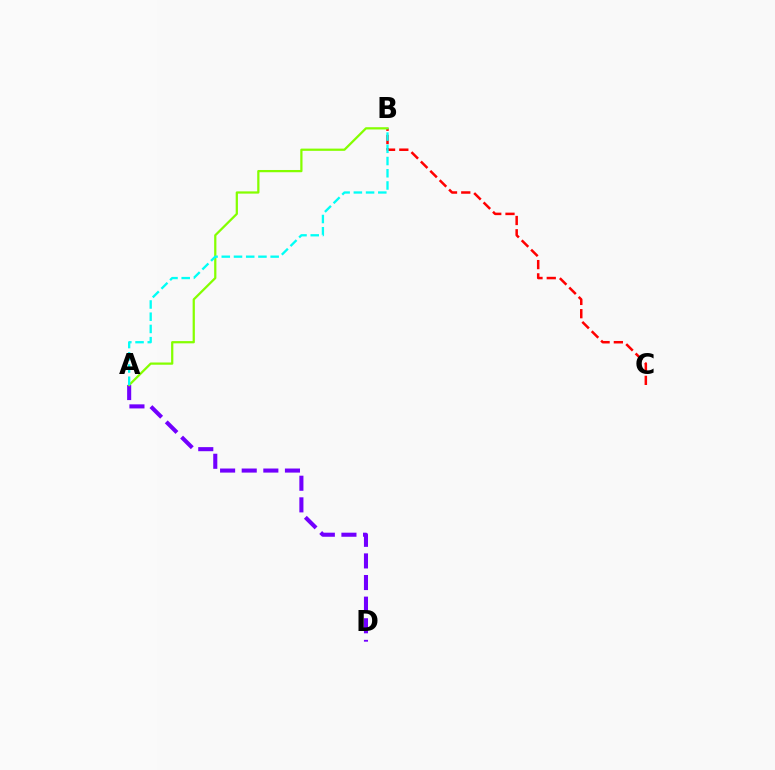{('B', 'C'): [{'color': '#ff0000', 'line_style': 'dashed', 'thickness': 1.8}], ('A', 'D'): [{'color': '#7200ff', 'line_style': 'dashed', 'thickness': 2.94}], ('A', 'B'): [{'color': '#84ff00', 'line_style': 'solid', 'thickness': 1.62}, {'color': '#00fff6', 'line_style': 'dashed', 'thickness': 1.66}]}